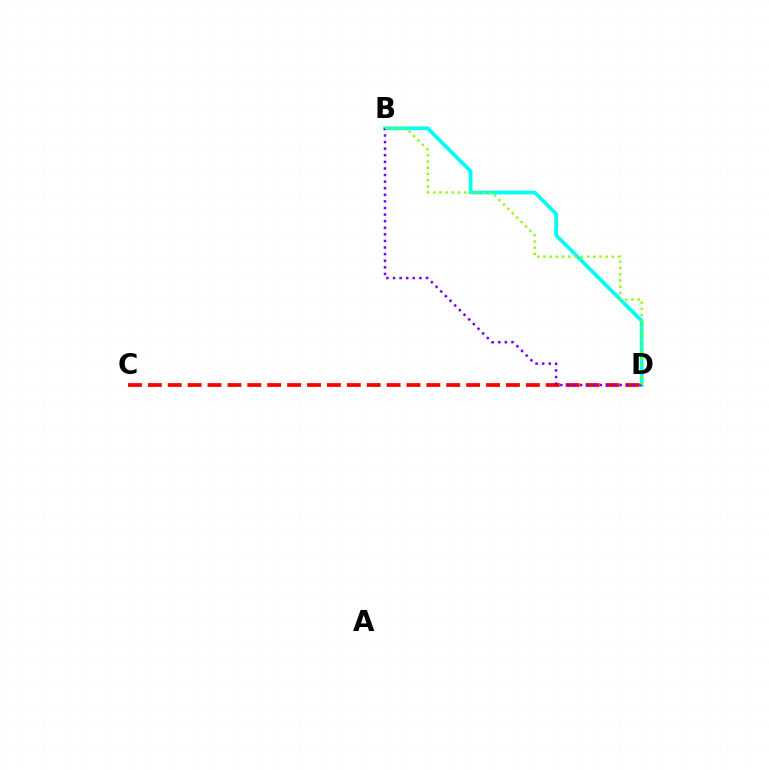{('B', 'D'): [{'color': '#00fff6', 'line_style': 'solid', 'thickness': 2.69}, {'color': '#7200ff', 'line_style': 'dotted', 'thickness': 1.79}, {'color': '#84ff00', 'line_style': 'dotted', 'thickness': 1.69}], ('C', 'D'): [{'color': '#ff0000', 'line_style': 'dashed', 'thickness': 2.7}]}